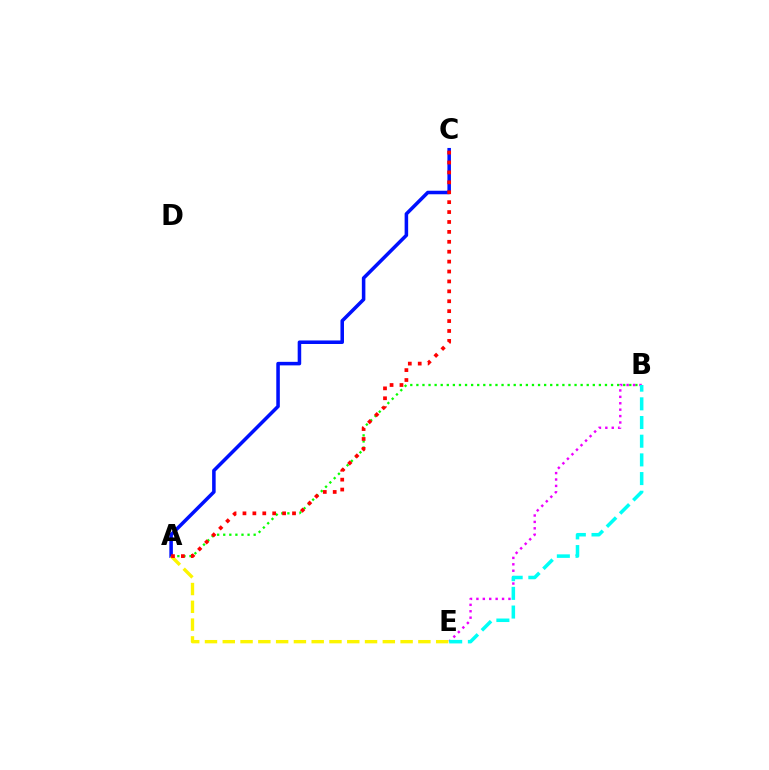{('A', 'B'): [{'color': '#08ff00', 'line_style': 'dotted', 'thickness': 1.65}], ('B', 'E'): [{'color': '#ee00ff', 'line_style': 'dotted', 'thickness': 1.74}, {'color': '#00fff6', 'line_style': 'dashed', 'thickness': 2.54}], ('A', 'C'): [{'color': '#0010ff', 'line_style': 'solid', 'thickness': 2.54}, {'color': '#ff0000', 'line_style': 'dotted', 'thickness': 2.69}], ('A', 'E'): [{'color': '#fcf500', 'line_style': 'dashed', 'thickness': 2.42}]}